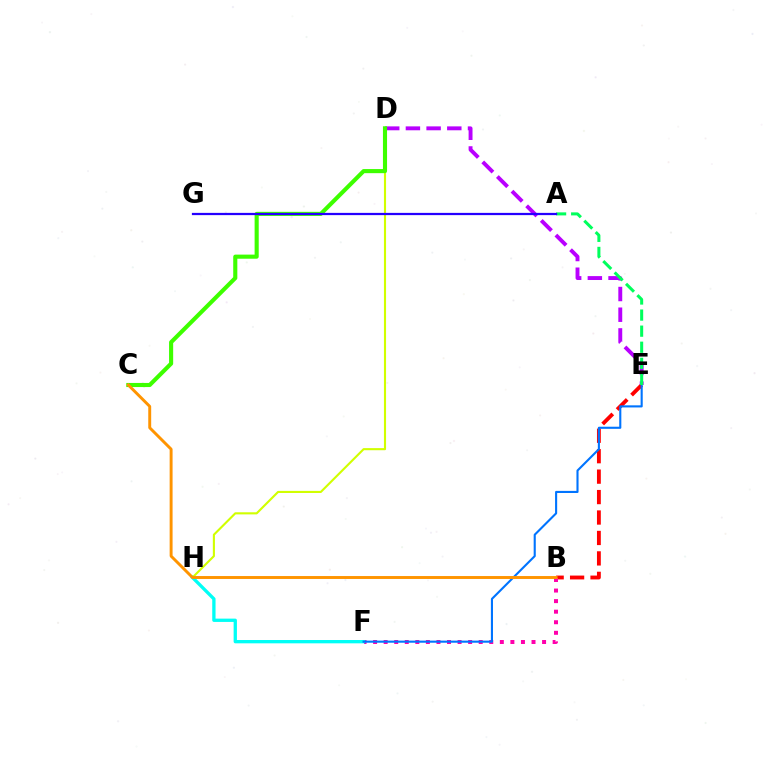{('D', 'H'): [{'color': '#d1ff00', 'line_style': 'solid', 'thickness': 1.52}], ('B', 'E'): [{'color': '#ff0000', 'line_style': 'dashed', 'thickness': 2.78}], ('D', 'E'): [{'color': '#b900ff', 'line_style': 'dashed', 'thickness': 2.81}], ('B', 'F'): [{'color': '#ff00ac', 'line_style': 'dotted', 'thickness': 2.87}], ('F', 'H'): [{'color': '#00fff6', 'line_style': 'solid', 'thickness': 2.38}], ('C', 'D'): [{'color': '#3dff00', 'line_style': 'solid', 'thickness': 2.96}], ('E', 'F'): [{'color': '#0074ff', 'line_style': 'solid', 'thickness': 1.52}], ('B', 'C'): [{'color': '#ff9400', 'line_style': 'solid', 'thickness': 2.1}], ('A', 'E'): [{'color': '#00ff5c', 'line_style': 'dashed', 'thickness': 2.18}], ('A', 'G'): [{'color': '#2500ff', 'line_style': 'solid', 'thickness': 1.61}]}